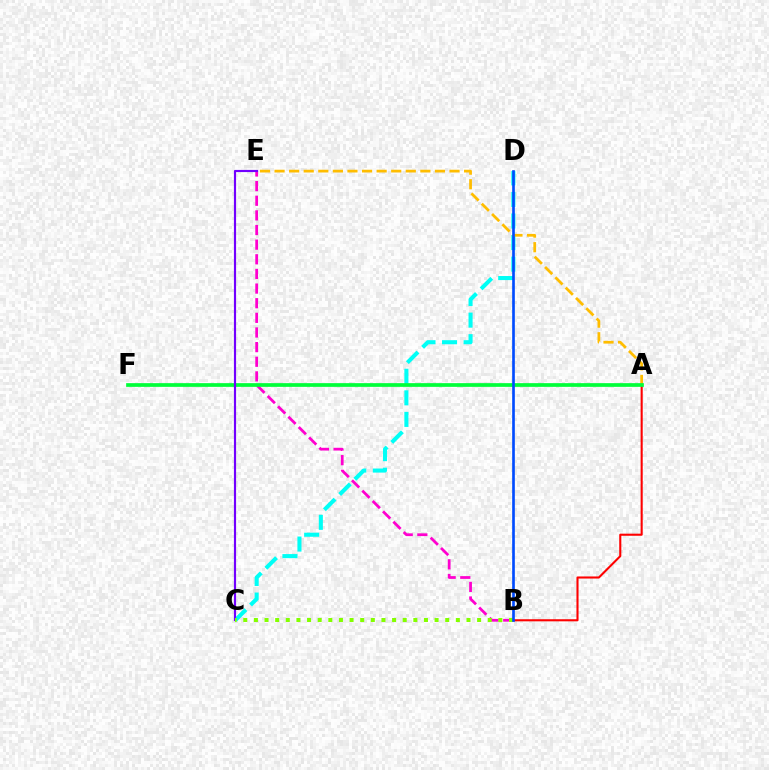{('C', 'D'): [{'color': '#00fff6', 'line_style': 'dashed', 'thickness': 2.93}], ('A', 'E'): [{'color': '#ffbd00', 'line_style': 'dashed', 'thickness': 1.98}], ('B', 'E'): [{'color': '#ff00cf', 'line_style': 'dashed', 'thickness': 1.99}], ('A', 'B'): [{'color': '#ff0000', 'line_style': 'solid', 'thickness': 1.51}], ('A', 'F'): [{'color': '#00ff39', 'line_style': 'solid', 'thickness': 2.67}], ('C', 'E'): [{'color': '#7200ff', 'line_style': 'solid', 'thickness': 1.56}], ('B', 'C'): [{'color': '#84ff00', 'line_style': 'dotted', 'thickness': 2.89}], ('B', 'D'): [{'color': '#004bff', 'line_style': 'solid', 'thickness': 1.91}]}